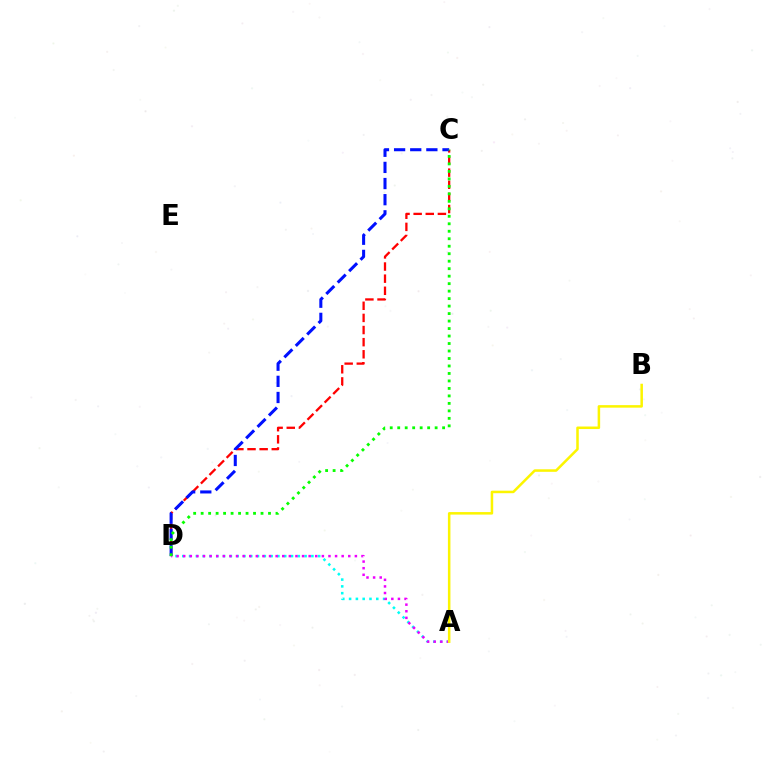{('C', 'D'): [{'color': '#ff0000', 'line_style': 'dashed', 'thickness': 1.65}, {'color': '#0010ff', 'line_style': 'dashed', 'thickness': 2.19}, {'color': '#08ff00', 'line_style': 'dotted', 'thickness': 2.03}], ('A', 'D'): [{'color': '#00fff6', 'line_style': 'dotted', 'thickness': 1.85}, {'color': '#ee00ff', 'line_style': 'dotted', 'thickness': 1.79}], ('A', 'B'): [{'color': '#fcf500', 'line_style': 'solid', 'thickness': 1.81}]}